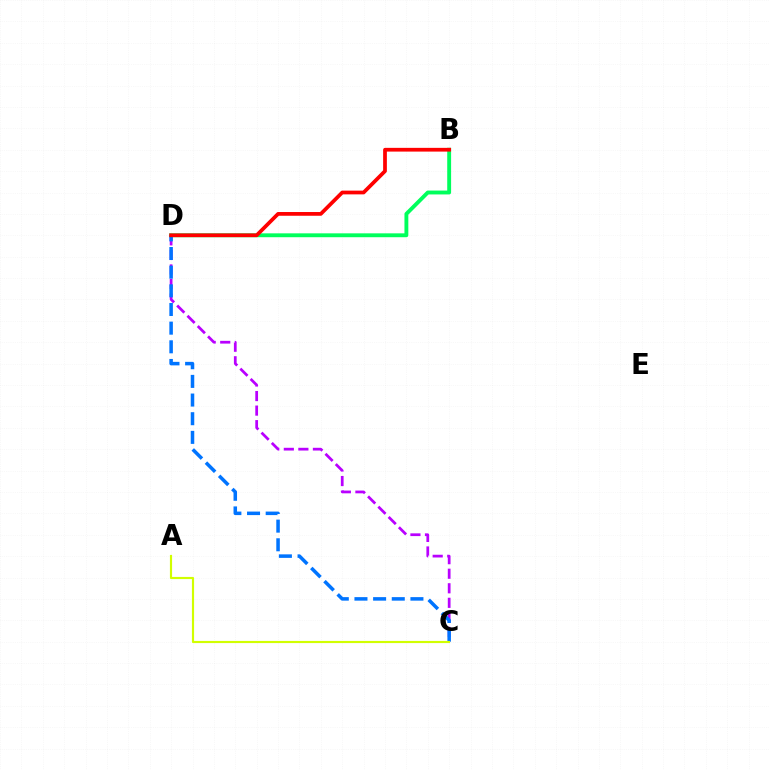{('C', 'D'): [{'color': '#b900ff', 'line_style': 'dashed', 'thickness': 1.98}, {'color': '#0074ff', 'line_style': 'dashed', 'thickness': 2.53}], ('B', 'D'): [{'color': '#00ff5c', 'line_style': 'solid', 'thickness': 2.79}, {'color': '#ff0000', 'line_style': 'solid', 'thickness': 2.69}], ('A', 'C'): [{'color': '#d1ff00', 'line_style': 'solid', 'thickness': 1.56}]}